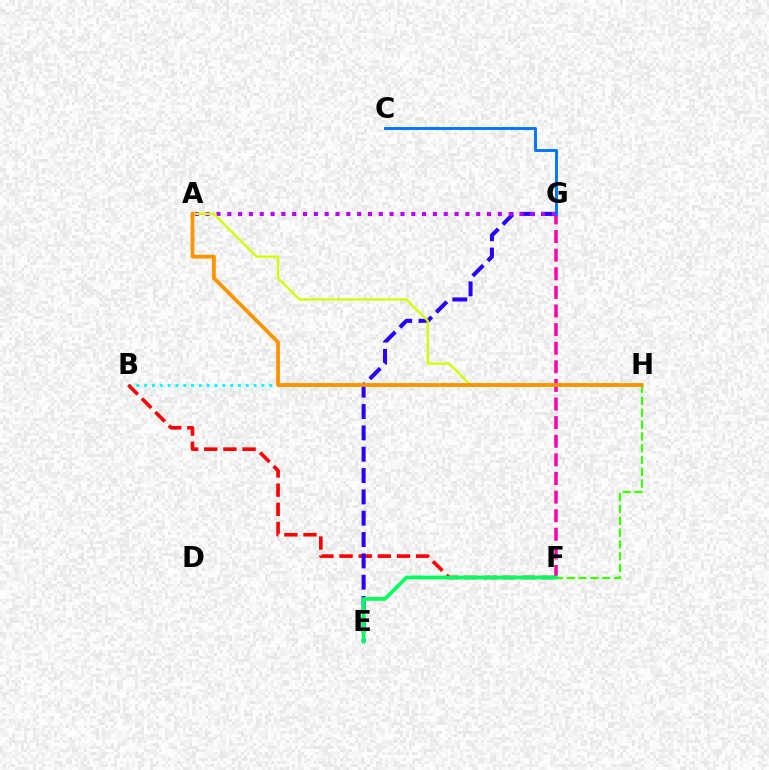{('B', 'H'): [{'color': '#00fff6', 'line_style': 'dotted', 'thickness': 2.12}], ('F', 'H'): [{'color': '#3dff00', 'line_style': 'dashed', 'thickness': 1.61}], ('B', 'F'): [{'color': '#ff0000', 'line_style': 'dashed', 'thickness': 2.6}], ('E', 'G'): [{'color': '#2500ff', 'line_style': 'dashed', 'thickness': 2.9}], ('A', 'G'): [{'color': '#b900ff', 'line_style': 'dotted', 'thickness': 2.94}], ('F', 'G'): [{'color': '#ff00ac', 'line_style': 'dashed', 'thickness': 2.53}], ('A', 'H'): [{'color': '#d1ff00', 'line_style': 'solid', 'thickness': 1.67}, {'color': '#ff9400', 'line_style': 'solid', 'thickness': 2.75}], ('E', 'F'): [{'color': '#00ff5c', 'line_style': 'solid', 'thickness': 2.72}], ('C', 'G'): [{'color': '#0074ff', 'line_style': 'solid', 'thickness': 2.09}]}